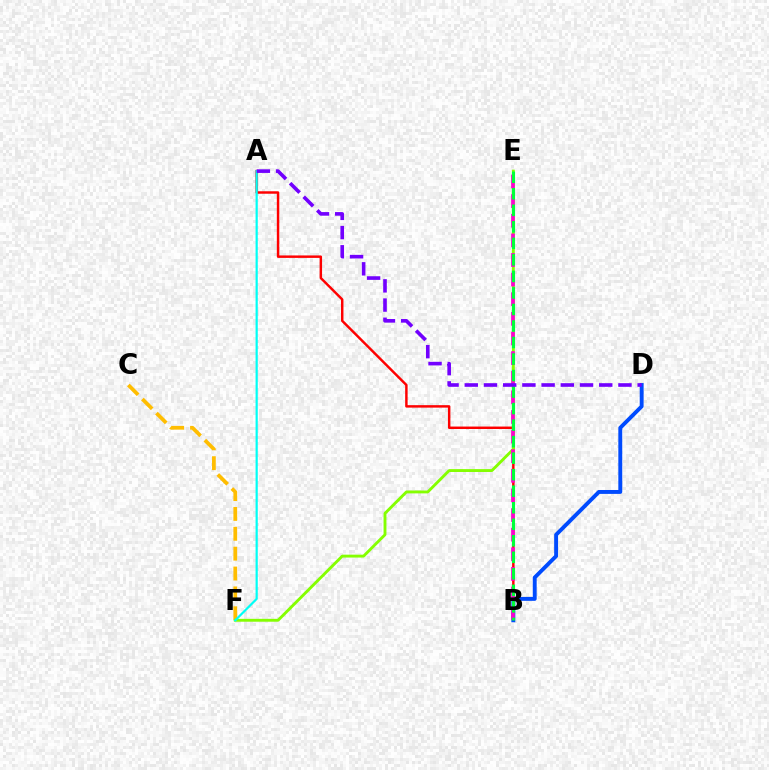{('A', 'B'): [{'color': '#ff0000', 'line_style': 'solid', 'thickness': 1.77}], ('B', 'D'): [{'color': '#004bff', 'line_style': 'solid', 'thickness': 2.81}], ('C', 'F'): [{'color': '#ffbd00', 'line_style': 'dashed', 'thickness': 2.7}], ('E', 'F'): [{'color': '#84ff00', 'line_style': 'solid', 'thickness': 2.07}], ('A', 'F'): [{'color': '#00fff6', 'line_style': 'solid', 'thickness': 1.58}], ('B', 'E'): [{'color': '#ff00cf', 'line_style': 'dashed', 'thickness': 2.67}, {'color': '#00ff39', 'line_style': 'dashed', 'thickness': 2.24}], ('A', 'D'): [{'color': '#7200ff', 'line_style': 'dashed', 'thickness': 2.61}]}